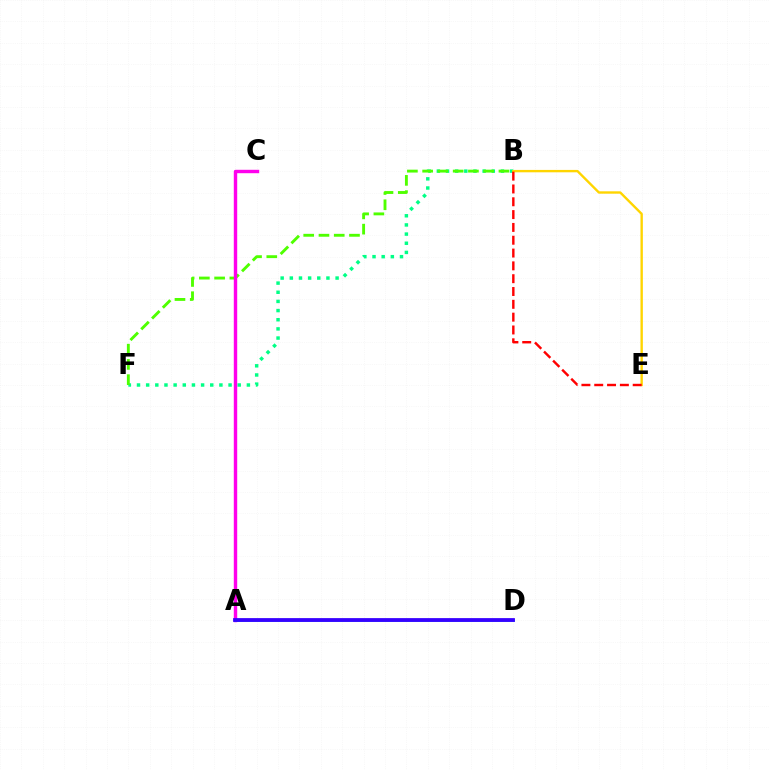{('B', 'F'): [{'color': '#00ff86', 'line_style': 'dotted', 'thickness': 2.49}, {'color': '#4fff00', 'line_style': 'dashed', 'thickness': 2.07}], ('B', 'E'): [{'color': '#ffd500', 'line_style': 'solid', 'thickness': 1.71}, {'color': '#ff0000', 'line_style': 'dashed', 'thickness': 1.74}], ('A', 'C'): [{'color': '#ff00ed', 'line_style': 'solid', 'thickness': 2.46}], ('A', 'D'): [{'color': '#009eff', 'line_style': 'solid', 'thickness': 1.94}, {'color': '#3700ff', 'line_style': 'solid', 'thickness': 2.72}]}